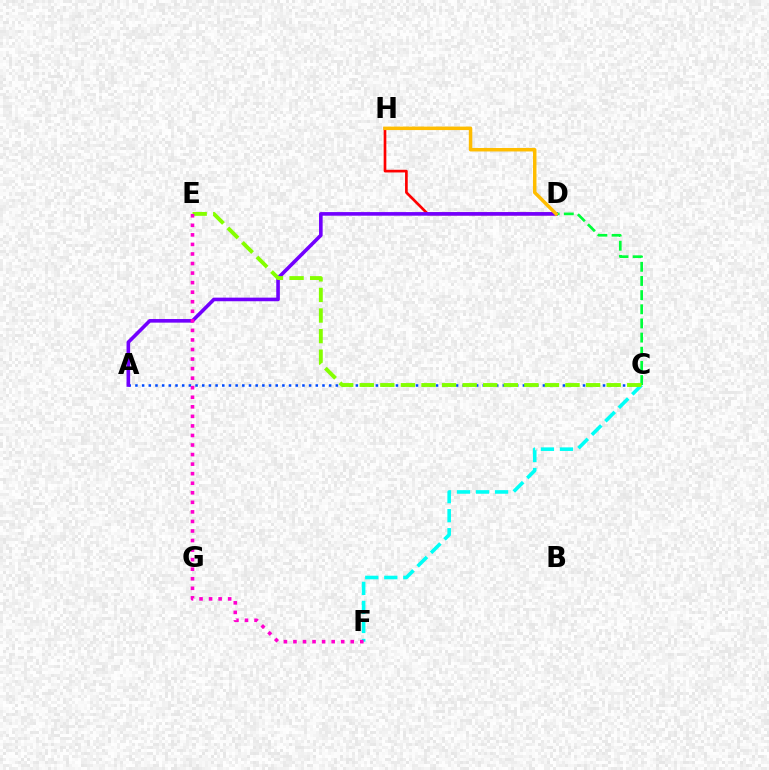{('D', 'H'): [{'color': '#ff0000', 'line_style': 'solid', 'thickness': 1.93}, {'color': '#ffbd00', 'line_style': 'solid', 'thickness': 2.51}], ('A', 'C'): [{'color': '#004bff', 'line_style': 'dotted', 'thickness': 1.81}], ('C', 'F'): [{'color': '#00fff6', 'line_style': 'dashed', 'thickness': 2.59}], ('A', 'D'): [{'color': '#7200ff', 'line_style': 'solid', 'thickness': 2.6}], ('C', 'D'): [{'color': '#00ff39', 'line_style': 'dashed', 'thickness': 1.92}], ('C', 'E'): [{'color': '#84ff00', 'line_style': 'dashed', 'thickness': 2.8}], ('E', 'F'): [{'color': '#ff00cf', 'line_style': 'dotted', 'thickness': 2.6}]}